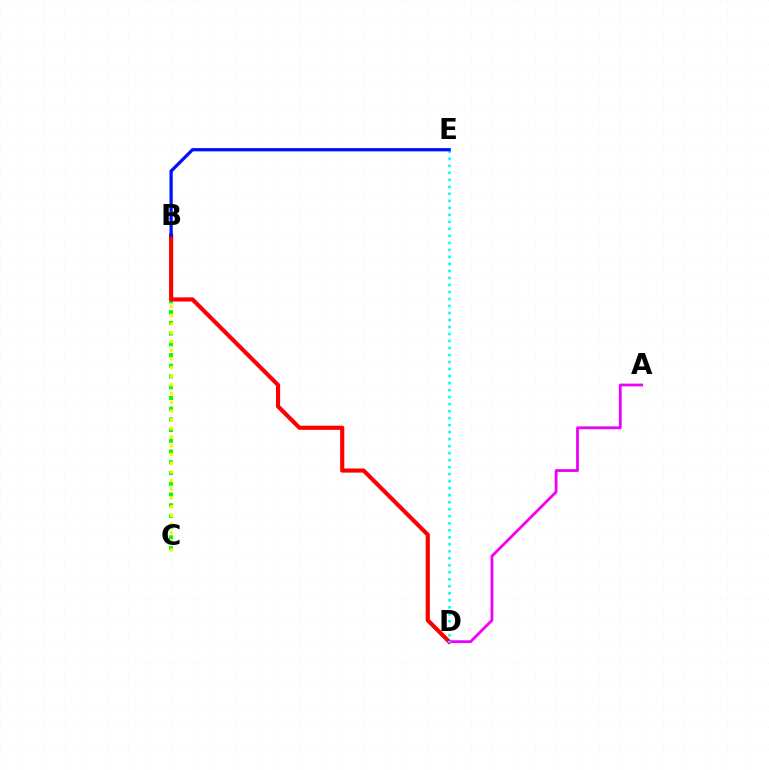{('B', 'C'): [{'color': '#08ff00', 'line_style': 'dotted', 'thickness': 2.91}, {'color': '#fcf500', 'line_style': 'dotted', 'thickness': 2.36}], ('B', 'D'): [{'color': '#ff0000', 'line_style': 'solid', 'thickness': 2.98}], ('A', 'D'): [{'color': '#ee00ff', 'line_style': 'solid', 'thickness': 2.01}], ('D', 'E'): [{'color': '#00fff6', 'line_style': 'dotted', 'thickness': 1.9}], ('B', 'E'): [{'color': '#0010ff', 'line_style': 'solid', 'thickness': 2.34}]}